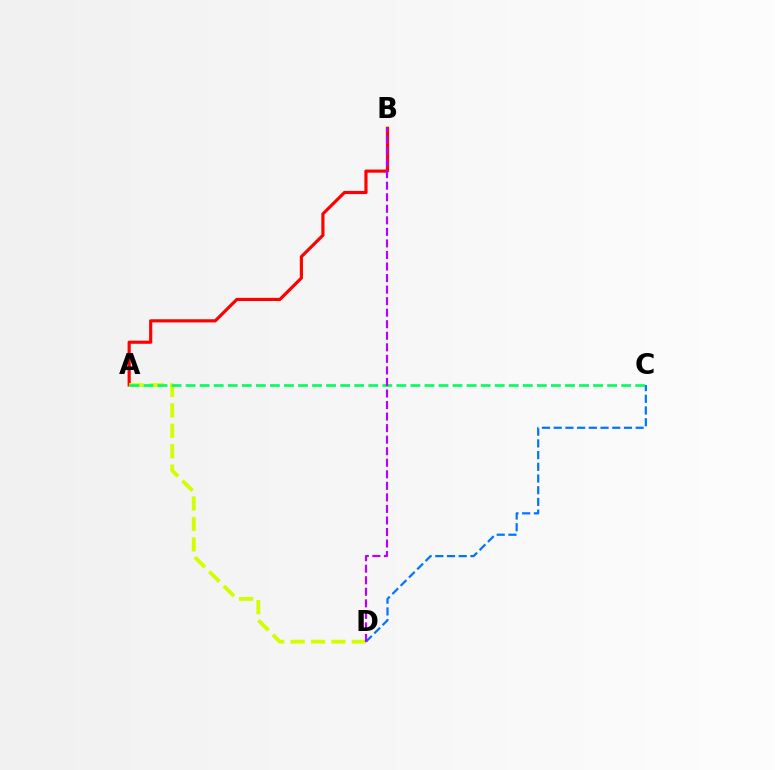{('A', 'B'): [{'color': '#ff0000', 'line_style': 'solid', 'thickness': 2.28}], ('A', 'D'): [{'color': '#d1ff00', 'line_style': 'dashed', 'thickness': 2.78}], ('C', 'D'): [{'color': '#0074ff', 'line_style': 'dashed', 'thickness': 1.59}], ('A', 'C'): [{'color': '#00ff5c', 'line_style': 'dashed', 'thickness': 1.91}], ('B', 'D'): [{'color': '#b900ff', 'line_style': 'dashed', 'thickness': 1.57}]}